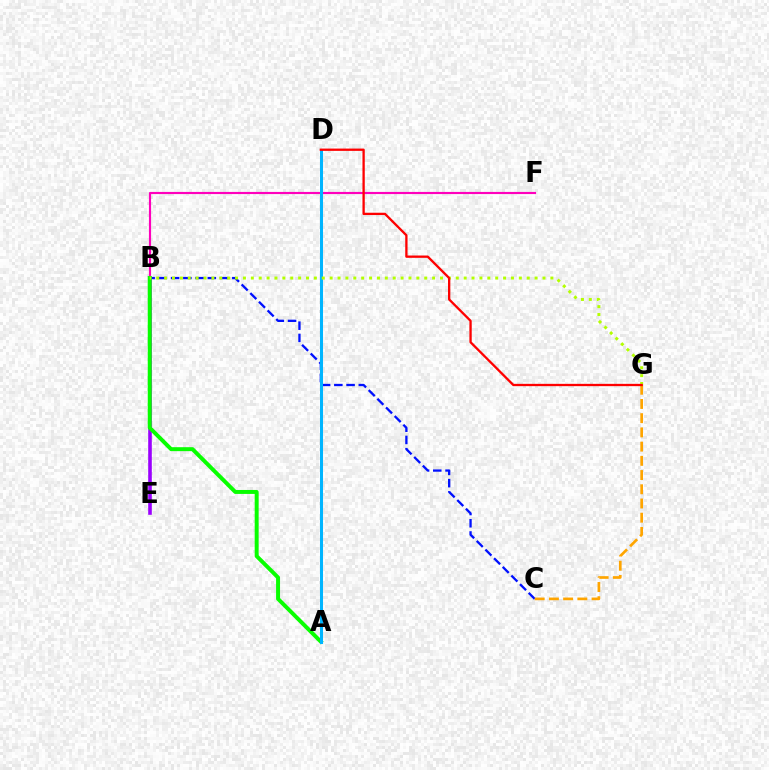{('B', 'F'): [{'color': '#ff00bd', 'line_style': 'solid', 'thickness': 1.55}], ('B', 'E'): [{'color': '#9b00ff', 'line_style': 'solid', 'thickness': 2.59}], ('B', 'C'): [{'color': '#0010ff', 'line_style': 'dashed', 'thickness': 1.66}], ('A', 'D'): [{'color': '#00ff9d', 'line_style': 'dashed', 'thickness': 1.87}, {'color': '#00b5ff', 'line_style': 'solid', 'thickness': 2.18}], ('A', 'B'): [{'color': '#08ff00', 'line_style': 'solid', 'thickness': 2.85}], ('B', 'G'): [{'color': '#b3ff00', 'line_style': 'dotted', 'thickness': 2.14}], ('C', 'G'): [{'color': '#ffa500', 'line_style': 'dashed', 'thickness': 1.93}], ('D', 'G'): [{'color': '#ff0000', 'line_style': 'solid', 'thickness': 1.66}]}